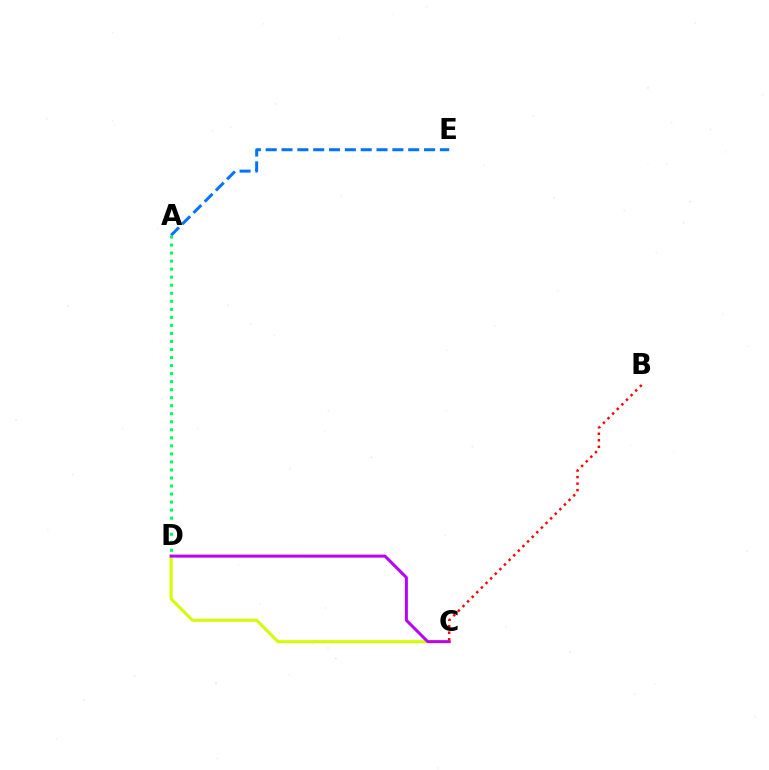{('A', 'E'): [{'color': '#0074ff', 'line_style': 'dashed', 'thickness': 2.15}], ('C', 'D'): [{'color': '#d1ff00', 'line_style': 'solid', 'thickness': 2.19}, {'color': '#b900ff', 'line_style': 'solid', 'thickness': 2.15}], ('B', 'C'): [{'color': '#ff0000', 'line_style': 'dotted', 'thickness': 1.77}], ('A', 'D'): [{'color': '#00ff5c', 'line_style': 'dotted', 'thickness': 2.18}]}